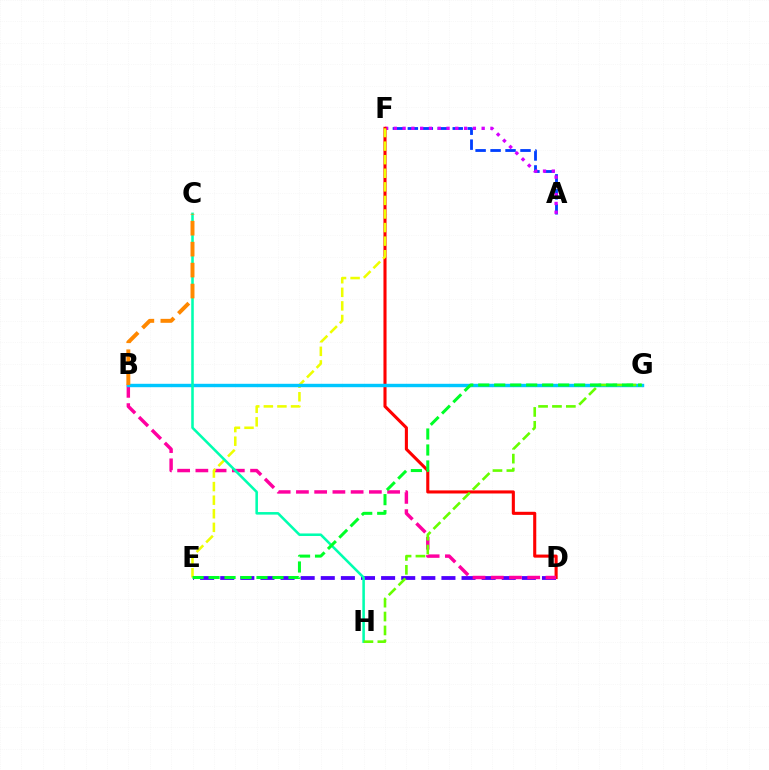{('A', 'F'): [{'color': '#003fff', 'line_style': 'dashed', 'thickness': 2.03}, {'color': '#d600ff', 'line_style': 'dotted', 'thickness': 2.39}], ('D', 'E'): [{'color': '#4f00ff', 'line_style': 'dashed', 'thickness': 2.73}], ('D', 'F'): [{'color': '#ff0000', 'line_style': 'solid', 'thickness': 2.22}], ('B', 'D'): [{'color': '#ff00a0', 'line_style': 'dashed', 'thickness': 2.48}], ('E', 'F'): [{'color': '#eeff00', 'line_style': 'dashed', 'thickness': 1.84}], ('B', 'G'): [{'color': '#00c7ff', 'line_style': 'solid', 'thickness': 2.45}], ('C', 'H'): [{'color': '#00ffaf', 'line_style': 'solid', 'thickness': 1.84}], ('B', 'C'): [{'color': '#ff8800', 'line_style': 'dashed', 'thickness': 2.85}], ('G', 'H'): [{'color': '#66ff00', 'line_style': 'dashed', 'thickness': 1.89}], ('E', 'G'): [{'color': '#00ff27', 'line_style': 'dashed', 'thickness': 2.17}]}